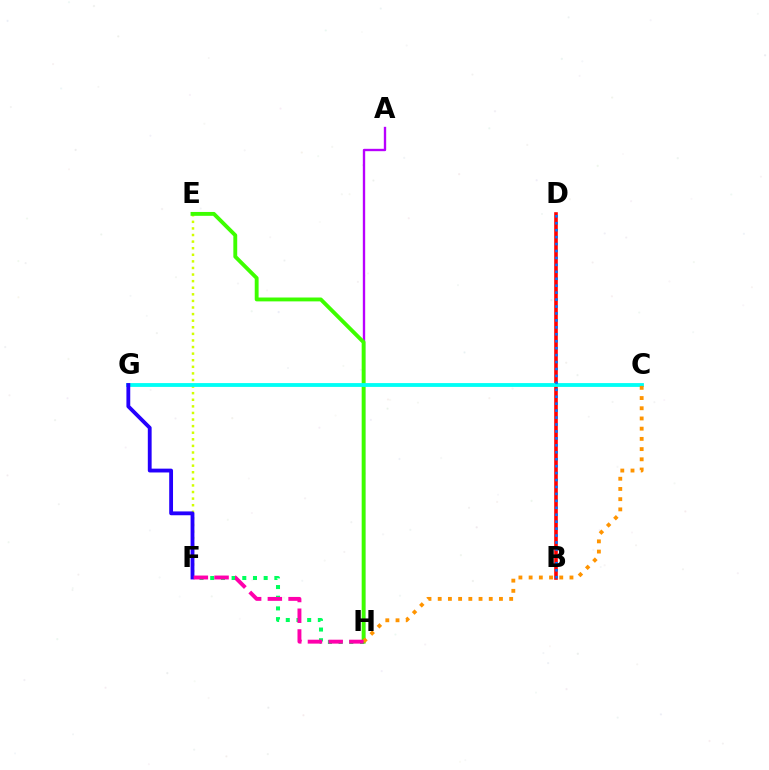{('E', 'F'): [{'color': '#d1ff00', 'line_style': 'dotted', 'thickness': 1.79}], ('F', 'H'): [{'color': '#00ff5c', 'line_style': 'dotted', 'thickness': 2.9}, {'color': '#ff00ac', 'line_style': 'dashed', 'thickness': 2.81}], ('A', 'H'): [{'color': '#b900ff', 'line_style': 'solid', 'thickness': 1.7}], ('B', 'D'): [{'color': '#ff0000', 'line_style': 'solid', 'thickness': 2.6}, {'color': '#0074ff', 'line_style': 'dotted', 'thickness': 1.89}], ('E', 'H'): [{'color': '#3dff00', 'line_style': 'solid', 'thickness': 2.79}], ('C', 'G'): [{'color': '#00fff6', 'line_style': 'solid', 'thickness': 2.75}], ('F', 'G'): [{'color': '#2500ff', 'line_style': 'solid', 'thickness': 2.75}], ('C', 'H'): [{'color': '#ff9400', 'line_style': 'dotted', 'thickness': 2.77}]}